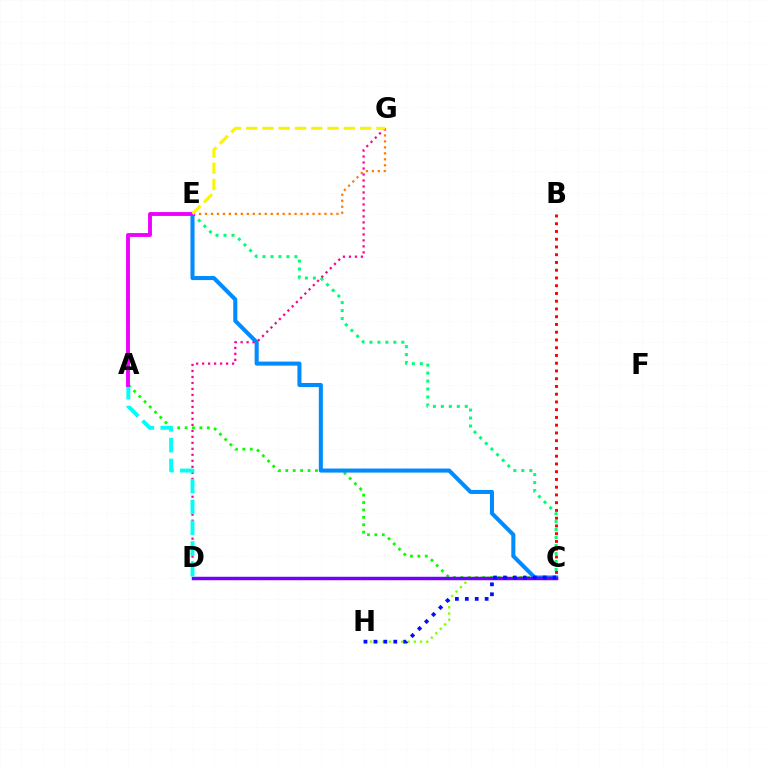{('E', 'G'): [{'color': '#ff7c00', 'line_style': 'dotted', 'thickness': 1.62}, {'color': '#fcf500', 'line_style': 'dashed', 'thickness': 2.21}], ('A', 'C'): [{'color': '#08ff00', 'line_style': 'dotted', 'thickness': 2.01}], ('C', 'H'): [{'color': '#84ff00', 'line_style': 'dotted', 'thickness': 1.7}, {'color': '#0010ff', 'line_style': 'dotted', 'thickness': 2.7}], ('B', 'C'): [{'color': '#ff0000', 'line_style': 'dotted', 'thickness': 2.11}], ('C', 'E'): [{'color': '#00ff74', 'line_style': 'dotted', 'thickness': 2.17}, {'color': '#008cff', 'line_style': 'solid', 'thickness': 2.92}], ('D', 'G'): [{'color': '#ff0094', 'line_style': 'dotted', 'thickness': 1.63}], ('C', 'D'): [{'color': '#7200ff', 'line_style': 'solid', 'thickness': 2.49}], ('A', 'D'): [{'color': '#00fff6', 'line_style': 'dashed', 'thickness': 2.82}], ('A', 'E'): [{'color': '#ee00ff', 'line_style': 'solid', 'thickness': 2.78}]}